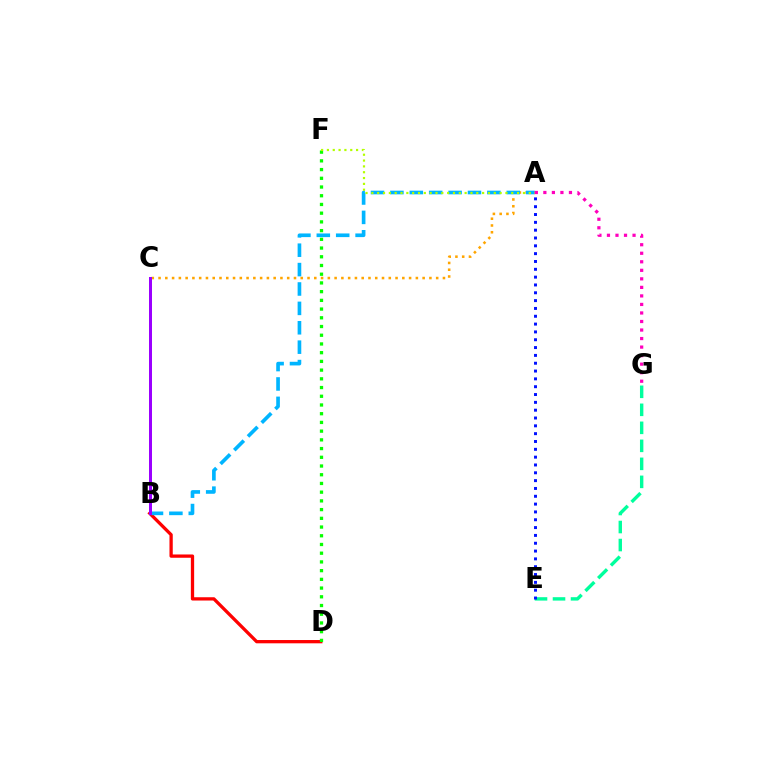{('B', 'D'): [{'color': '#ff0000', 'line_style': 'solid', 'thickness': 2.37}], ('A', 'C'): [{'color': '#ffa500', 'line_style': 'dotted', 'thickness': 1.84}], ('E', 'G'): [{'color': '#00ff9d', 'line_style': 'dashed', 'thickness': 2.45}], ('D', 'F'): [{'color': '#08ff00', 'line_style': 'dotted', 'thickness': 2.37}], ('A', 'B'): [{'color': '#00b5ff', 'line_style': 'dashed', 'thickness': 2.63}], ('A', 'F'): [{'color': '#b3ff00', 'line_style': 'dotted', 'thickness': 1.58}], ('B', 'C'): [{'color': '#9b00ff', 'line_style': 'solid', 'thickness': 2.15}], ('A', 'G'): [{'color': '#ff00bd', 'line_style': 'dotted', 'thickness': 2.32}], ('A', 'E'): [{'color': '#0010ff', 'line_style': 'dotted', 'thickness': 2.13}]}